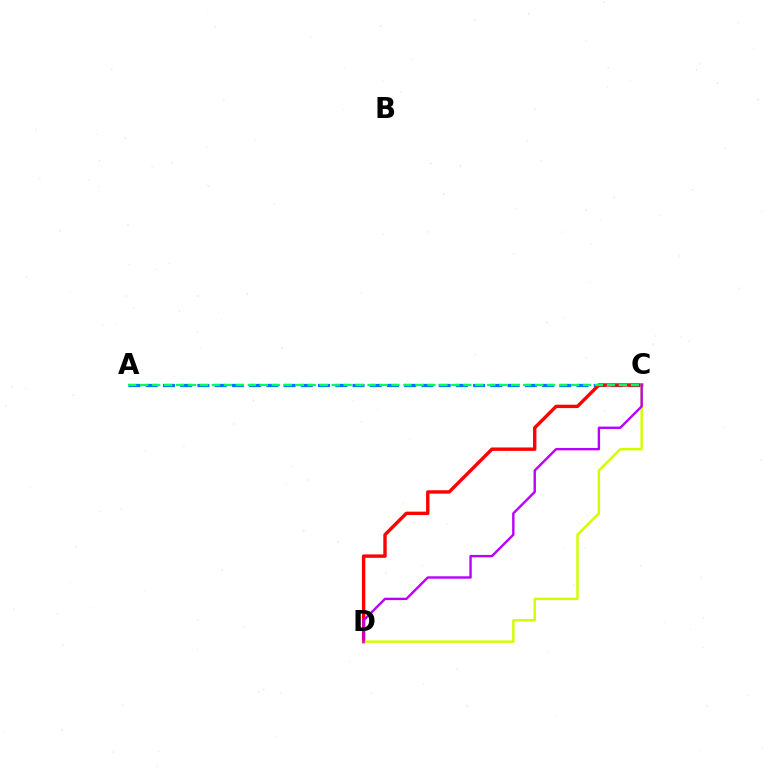{('A', 'C'): [{'color': '#0074ff', 'line_style': 'dashed', 'thickness': 2.34}, {'color': '#00ff5c', 'line_style': 'dashed', 'thickness': 1.63}], ('C', 'D'): [{'color': '#ff0000', 'line_style': 'solid', 'thickness': 2.44}, {'color': '#d1ff00', 'line_style': 'solid', 'thickness': 1.77}, {'color': '#b900ff', 'line_style': 'solid', 'thickness': 1.73}]}